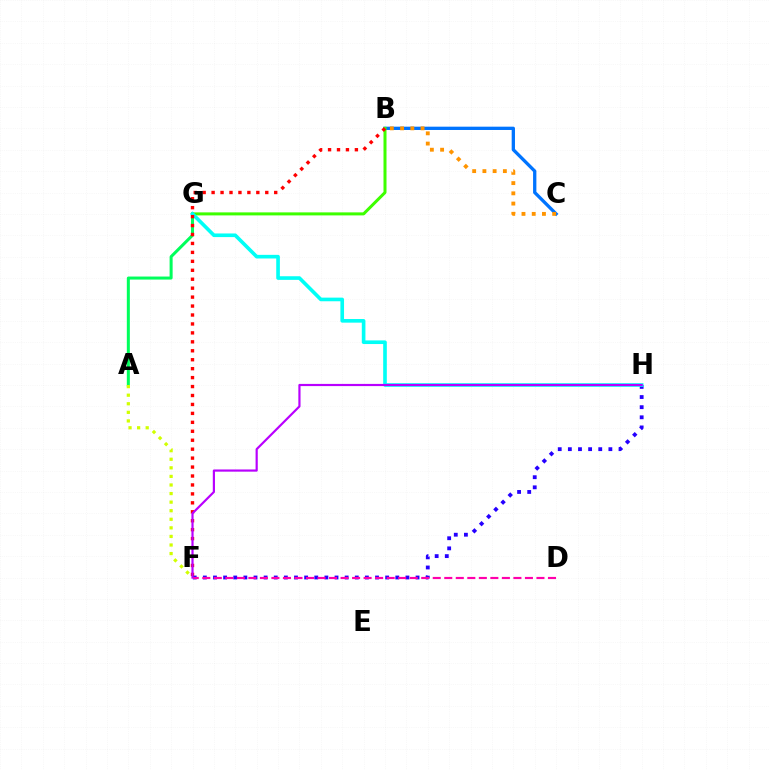{('A', 'G'): [{'color': '#00ff5c', 'line_style': 'solid', 'thickness': 2.18}], ('A', 'F'): [{'color': '#d1ff00', 'line_style': 'dotted', 'thickness': 2.33}], ('B', 'C'): [{'color': '#0074ff', 'line_style': 'solid', 'thickness': 2.38}, {'color': '#ff9400', 'line_style': 'dotted', 'thickness': 2.78}], ('B', 'G'): [{'color': '#3dff00', 'line_style': 'solid', 'thickness': 2.17}], ('F', 'H'): [{'color': '#2500ff', 'line_style': 'dotted', 'thickness': 2.75}, {'color': '#b900ff', 'line_style': 'solid', 'thickness': 1.57}], ('G', 'H'): [{'color': '#00fff6', 'line_style': 'solid', 'thickness': 2.62}], ('D', 'F'): [{'color': '#ff00ac', 'line_style': 'dashed', 'thickness': 1.57}], ('B', 'F'): [{'color': '#ff0000', 'line_style': 'dotted', 'thickness': 2.43}]}